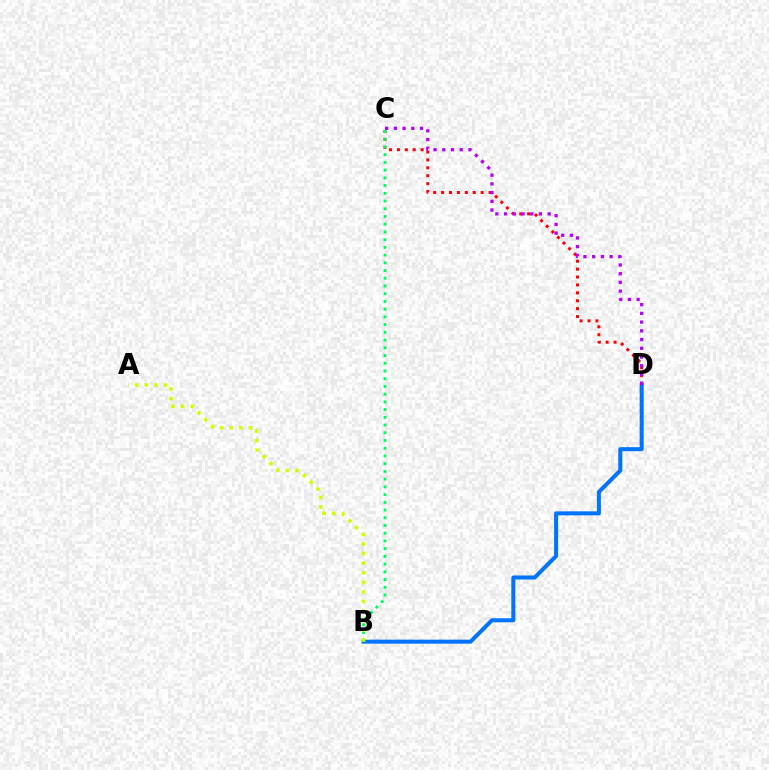{('B', 'D'): [{'color': '#0074ff', 'line_style': 'solid', 'thickness': 2.89}], ('C', 'D'): [{'color': '#ff0000', 'line_style': 'dotted', 'thickness': 2.15}, {'color': '#b900ff', 'line_style': 'dotted', 'thickness': 2.37}], ('B', 'C'): [{'color': '#00ff5c', 'line_style': 'dotted', 'thickness': 2.1}], ('A', 'B'): [{'color': '#d1ff00', 'line_style': 'dotted', 'thickness': 2.61}]}